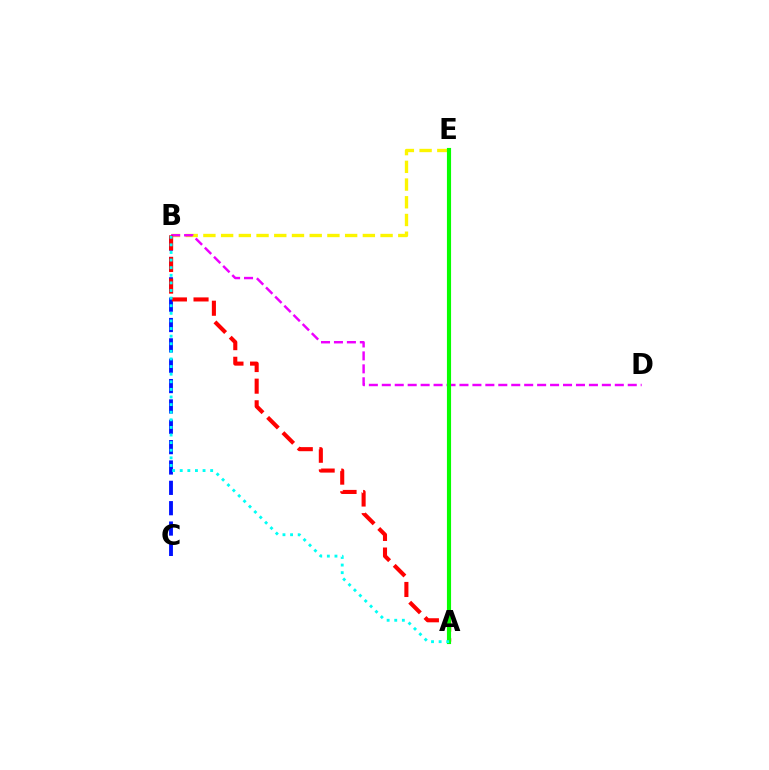{('B', 'C'): [{'color': '#0010ff', 'line_style': 'dashed', 'thickness': 2.76}], ('B', 'E'): [{'color': '#fcf500', 'line_style': 'dashed', 'thickness': 2.41}], ('B', 'D'): [{'color': '#ee00ff', 'line_style': 'dashed', 'thickness': 1.76}], ('A', 'B'): [{'color': '#ff0000', 'line_style': 'dashed', 'thickness': 2.94}, {'color': '#00fff6', 'line_style': 'dotted', 'thickness': 2.07}], ('A', 'E'): [{'color': '#08ff00', 'line_style': 'solid', 'thickness': 2.98}]}